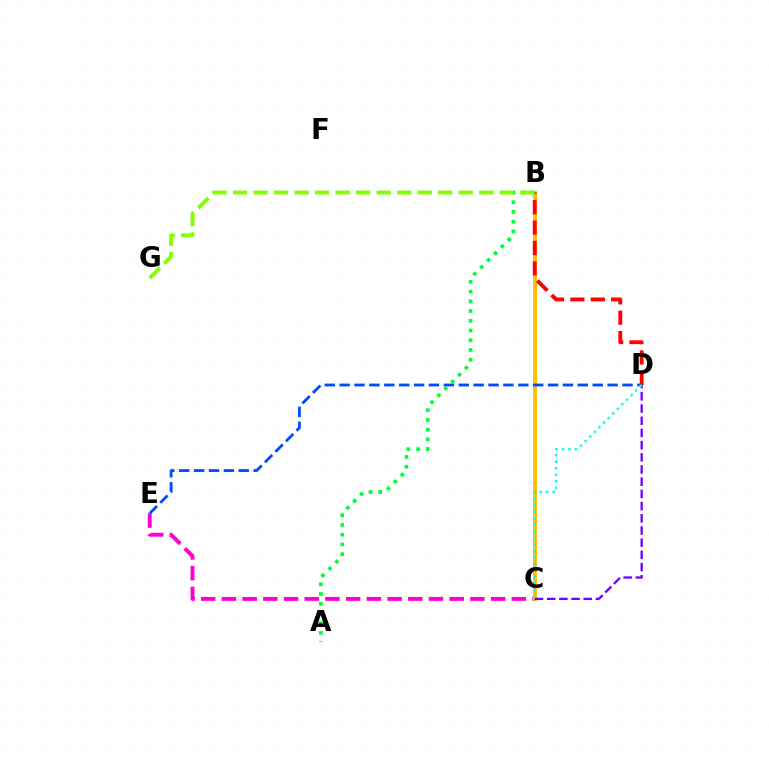{('C', 'E'): [{'color': '#ff00cf', 'line_style': 'dashed', 'thickness': 2.81}], ('B', 'C'): [{'color': '#ffbd00', 'line_style': 'solid', 'thickness': 2.79}], ('C', 'D'): [{'color': '#7200ff', 'line_style': 'dashed', 'thickness': 1.66}, {'color': '#00fff6', 'line_style': 'dotted', 'thickness': 1.77}], ('A', 'B'): [{'color': '#00ff39', 'line_style': 'dotted', 'thickness': 2.65}], ('B', 'D'): [{'color': '#ff0000', 'line_style': 'dashed', 'thickness': 2.77}], ('B', 'G'): [{'color': '#84ff00', 'line_style': 'dashed', 'thickness': 2.79}], ('D', 'E'): [{'color': '#004bff', 'line_style': 'dashed', 'thickness': 2.02}]}